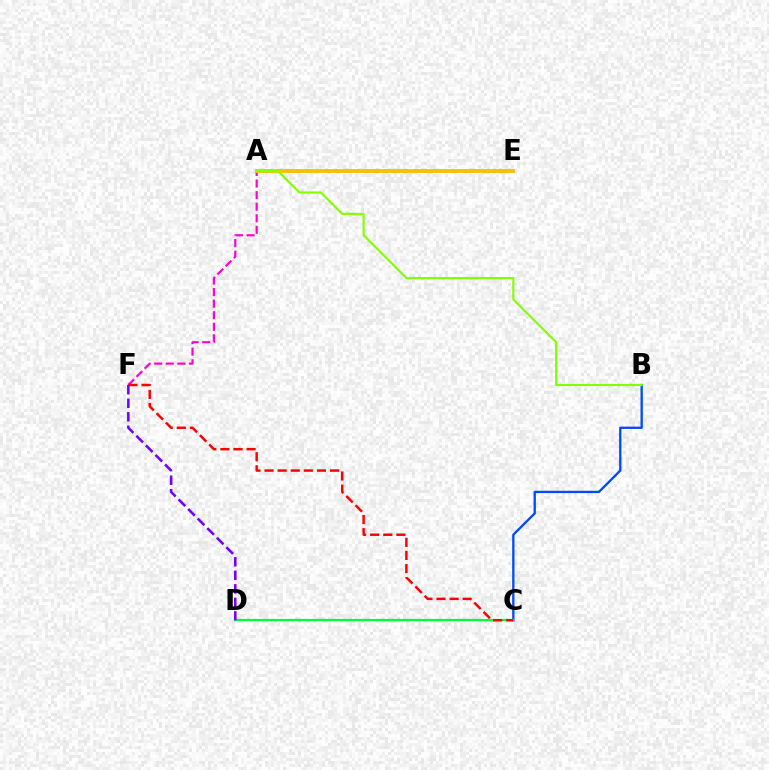{('A', 'F'): [{'color': '#ff00cf', 'line_style': 'dashed', 'thickness': 1.57}], ('B', 'C'): [{'color': '#004bff', 'line_style': 'solid', 'thickness': 1.67}], ('C', 'D'): [{'color': '#00ff39', 'line_style': 'solid', 'thickness': 1.6}], ('C', 'F'): [{'color': '#ff0000', 'line_style': 'dashed', 'thickness': 1.78}], ('A', 'E'): [{'color': '#00fff6', 'line_style': 'dotted', 'thickness': 2.66}, {'color': '#ffbd00', 'line_style': 'solid', 'thickness': 2.73}], ('D', 'F'): [{'color': '#7200ff', 'line_style': 'dashed', 'thickness': 1.84}], ('A', 'B'): [{'color': '#84ff00', 'line_style': 'solid', 'thickness': 1.54}]}